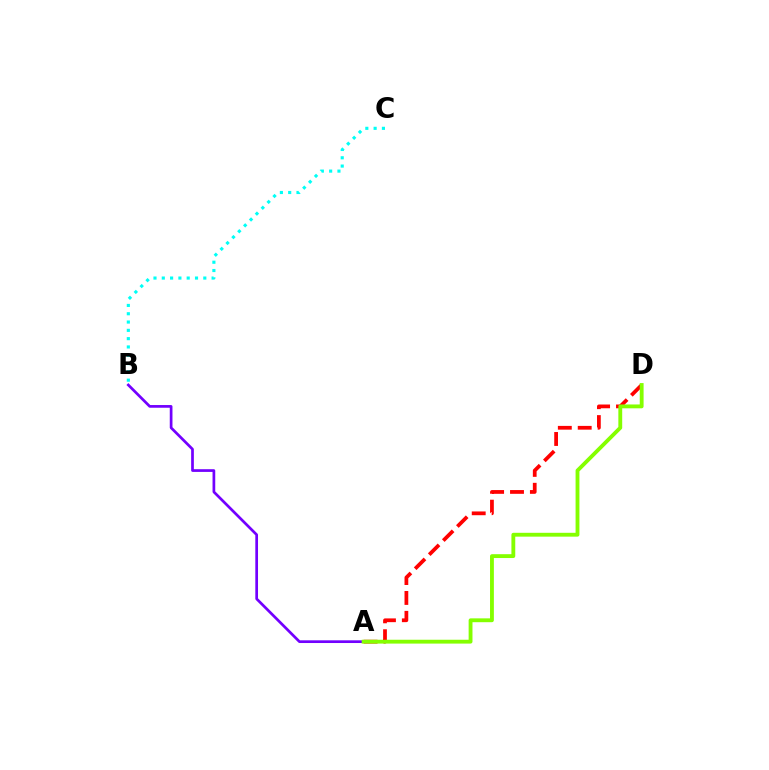{('A', 'D'): [{'color': '#ff0000', 'line_style': 'dashed', 'thickness': 2.7}, {'color': '#84ff00', 'line_style': 'solid', 'thickness': 2.77}], ('A', 'B'): [{'color': '#7200ff', 'line_style': 'solid', 'thickness': 1.95}], ('B', 'C'): [{'color': '#00fff6', 'line_style': 'dotted', 'thickness': 2.26}]}